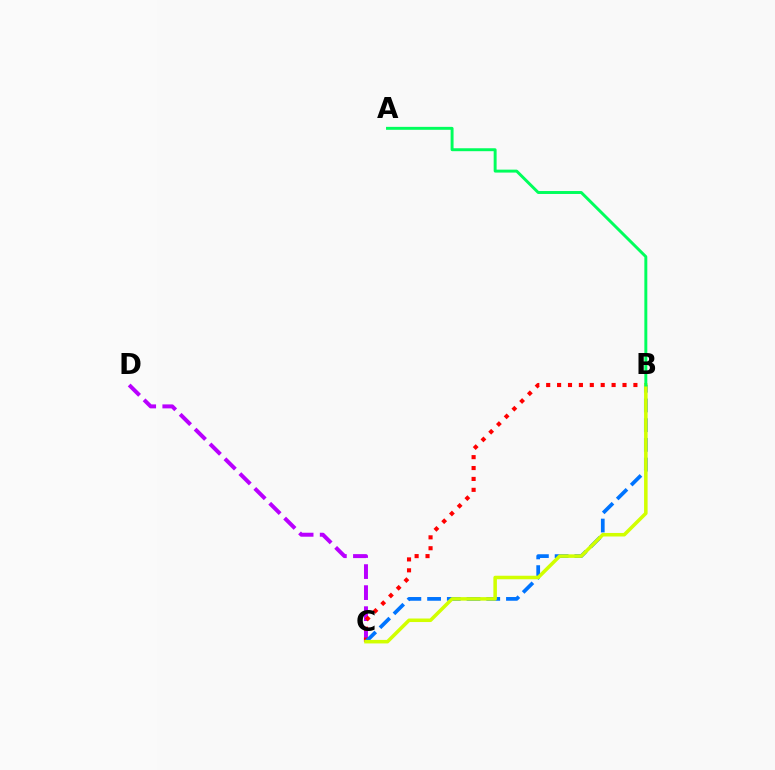{('C', 'D'): [{'color': '#b900ff', 'line_style': 'dashed', 'thickness': 2.86}], ('B', 'C'): [{'color': '#ff0000', 'line_style': 'dotted', 'thickness': 2.96}, {'color': '#0074ff', 'line_style': 'dashed', 'thickness': 2.68}, {'color': '#d1ff00', 'line_style': 'solid', 'thickness': 2.54}], ('A', 'B'): [{'color': '#00ff5c', 'line_style': 'solid', 'thickness': 2.12}]}